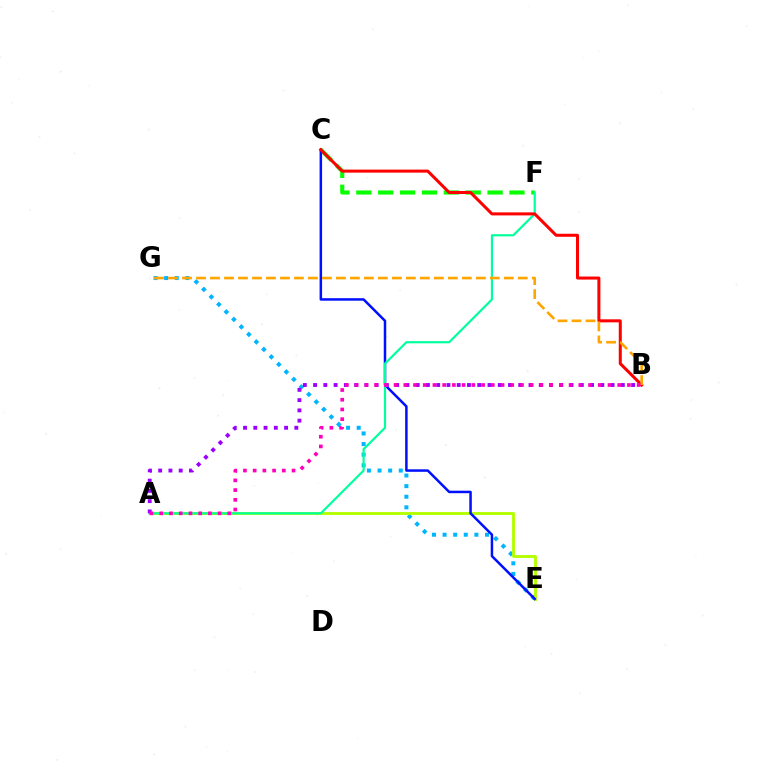{('E', 'G'): [{'color': '#00b5ff', 'line_style': 'dotted', 'thickness': 2.88}], ('C', 'F'): [{'color': '#08ff00', 'line_style': 'dashed', 'thickness': 2.97}], ('A', 'E'): [{'color': '#b3ff00', 'line_style': 'solid', 'thickness': 2.07}], ('C', 'E'): [{'color': '#0010ff', 'line_style': 'solid', 'thickness': 1.8}], ('A', 'F'): [{'color': '#00ff9d', 'line_style': 'solid', 'thickness': 1.58}], ('B', 'C'): [{'color': '#ff0000', 'line_style': 'solid', 'thickness': 2.18}], ('A', 'B'): [{'color': '#9b00ff', 'line_style': 'dotted', 'thickness': 2.79}, {'color': '#ff00bd', 'line_style': 'dotted', 'thickness': 2.64}], ('B', 'G'): [{'color': '#ffa500', 'line_style': 'dashed', 'thickness': 1.9}]}